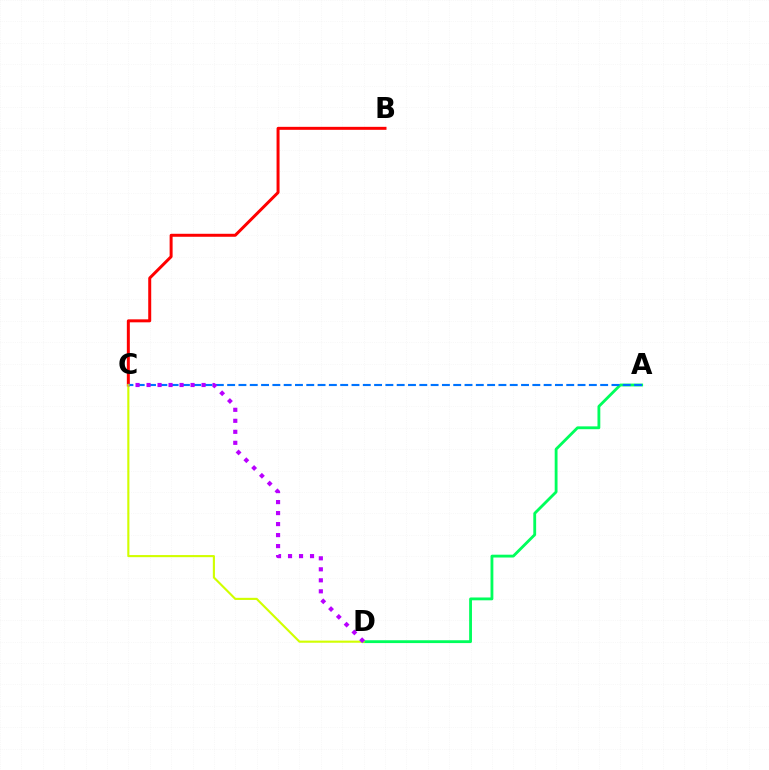{('A', 'D'): [{'color': '#00ff5c', 'line_style': 'solid', 'thickness': 2.04}], ('B', 'C'): [{'color': '#ff0000', 'line_style': 'solid', 'thickness': 2.15}], ('A', 'C'): [{'color': '#0074ff', 'line_style': 'dashed', 'thickness': 1.54}], ('C', 'D'): [{'color': '#d1ff00', 'line_style': 'solid', 'thickness': 1.53}, {'color': '#b900ff', 'line_style': 'dotted', 'thickness': 2.99}]}